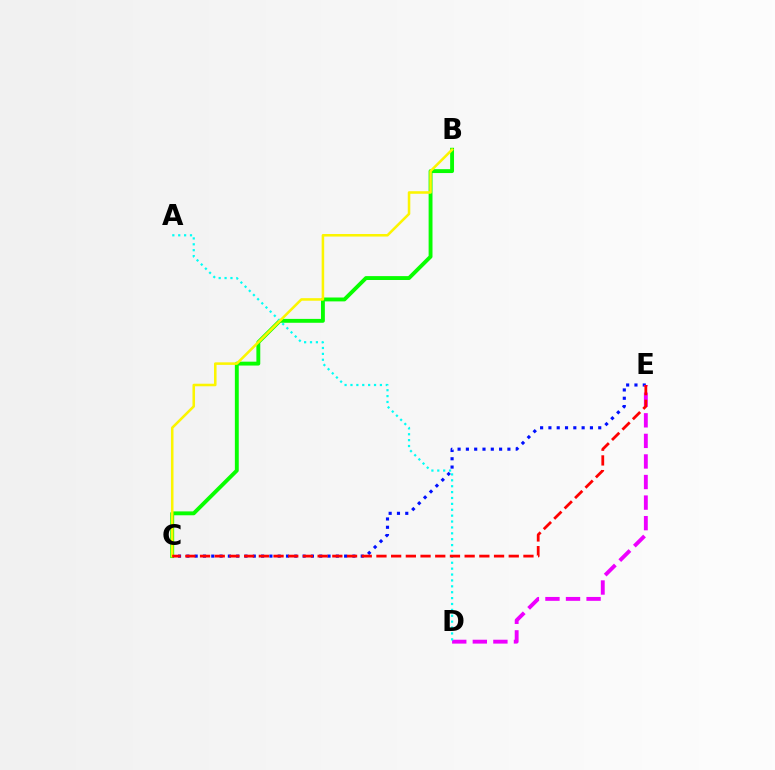{('C', 'E'): [{'color': '#0010ff', 'line_style': 'dotted', 'thickness': 2.26}, {'color': '#ff0000', 'line_style': 'dashed', 'thickness': 2.0}], ('B', 'C'): [{'color': '#08ff00', 'line_style': 'solid', 'thickness': 2.79}, {'color': '#fcf500', 'line_style': 'solid', 'thickness': 1.84}], ('D', 'E'): [{'color': '#ee00ff', 'line_style': 'dashed', 'thickness': 2.79}], ('A', 'D'): [{'color': '#00fff6', 'line_style': 'dotted', 'thickness': 1.6}]}